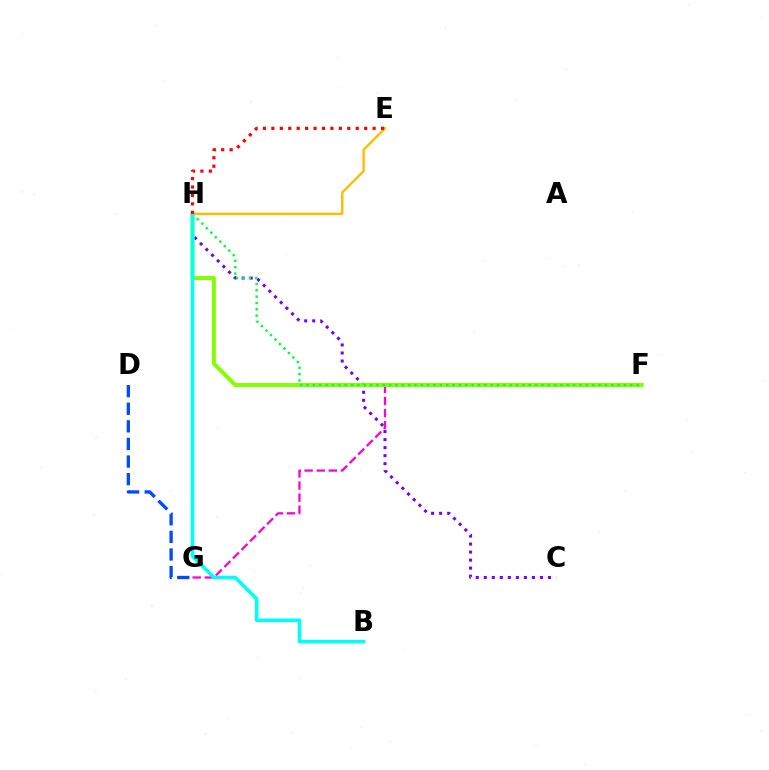{('F', 'G'): [{'color': '#ff00cf', 'line_style': 'dashed', 'thickness': 1.64}], ('C', 'H'): [{'color': '#7200ff', 'line_style': 'dotted', 'thickness': 2.18}], ('F', 'H'): [{'color': '#84ff00', 'line_style': 'solid', 'thickness': 2.85}, {'color': '#00ff39', 'line_style': 'dotted', 'thickness': 1.72}], ('E', 'H'): [{'color': '#ffbd00', 'line_style': 'solid', 'thickness': 1.72}, {'color': '#ff0000', 'line_style': 'dotted', 'thickness': 2.29}], ('D', 'G'): [{'color': '#004bff', 'line_style': 'dashed', 'thickness': 2.39}], ('B', 'H'): [{'color': '#00fff6', 'line_style': 'solid', 'thickness': 2.56}]}